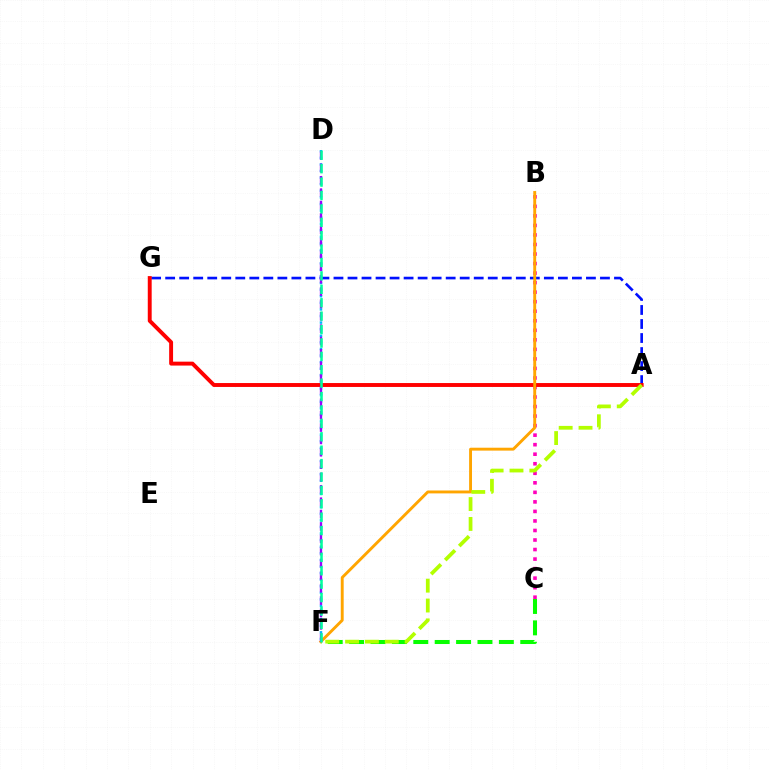{('A', 'G'): [{'color': '#0010ff', 'line_style': 'dashed', 'thickness': 1.91}, {'color': '#ff0000', 'line_style': 'solid', 'thickness': 2.81}], ('B', 'C'): [{'color': '#ff00bd', 'line_style': 'dotted', 'thickness': 2.59}], ('B', 'F'): [{'color': '#ffa500', 'line_style': 'solid', 'thickness': 2.09}], ('C', 'F'): [{'color': '#08ff00', 'line_style': 'dashed', 'thickness': 2.91}], ('D', 'F'): [{'color': '#00b5ff', 'line_style': 'dotted', 'thickness': 1.79}, {'color': '#9b00ff', 'line_style': 'dashed', 'thickness': 1.68}, {'color': '#00ff9d', 'line_style': 'dashed', 'thickness': 1.82}], ('A', 'F'): [{'color': '#b3ff00', 'line_style': 'dashed', 'thickness': 2.7}]}